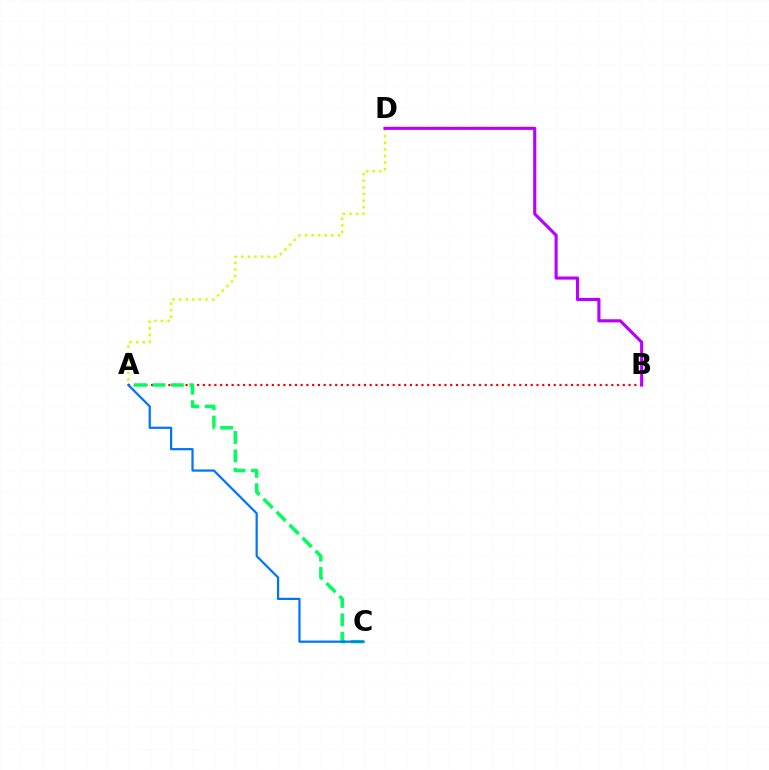{('A', 'B'): [{'color': '#ff0000', 'line_style': 'dotted', 'thickness': 1.56}], ('A', 'C'): [{'color': '#00ff5c', 'line_style': 'dashed', 'thickness': 2.5}, {'color': '#0074ff', 'line_style': 'solid', 'thickness': 1.6}], ('A', 'D'): [{'color': '#d1ff00', 'line_style': 'dotted', 'thickness': 1.79}], ('B', 'D'): [{'color': '#b900ff', 'line_style': 'solid', 'thickness': 2.24}]}